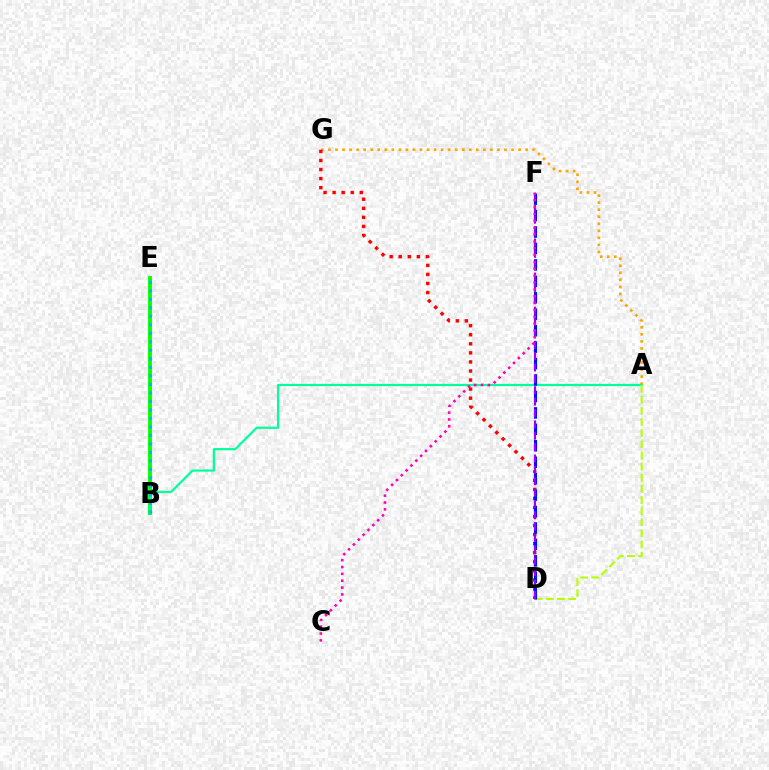{('A', 'G'): [{'color': '#ffa500', 'line_style': 'dotted', 'thickness': 1.91}], ('B', 'E'): [{'color': '#08ff00', 'line_style': 'solid', 'thickness': 2.78}, {'color': '#00b5ff', 'line_style': 'dotted', 'thickness': 2.31}], ('D', 'G'): [{'color': '#ff0000', 'line_style': 'dotted', 'thickness': 2.46}], ('A', 'B'): [{'color': '#00ff9d', 'line_style': 'solid', 'thickness': 1.58}], ('A', 'D'): [{'color': '#b3ff00', 'line_style': 'dashed', 'thickness': 1.51}], ('D', 'F'): [{'color': '#0010ff', 'line_style': 'dashed', 'thickness': 2.23}, {'color': '#9b00ff', 'line_style': 'dashed', 'thickness': 1.54}], ('C', 'F'): [{'color': '#ff00bd', 'line_style': 'dotted', 'thickness': 1.86}]}